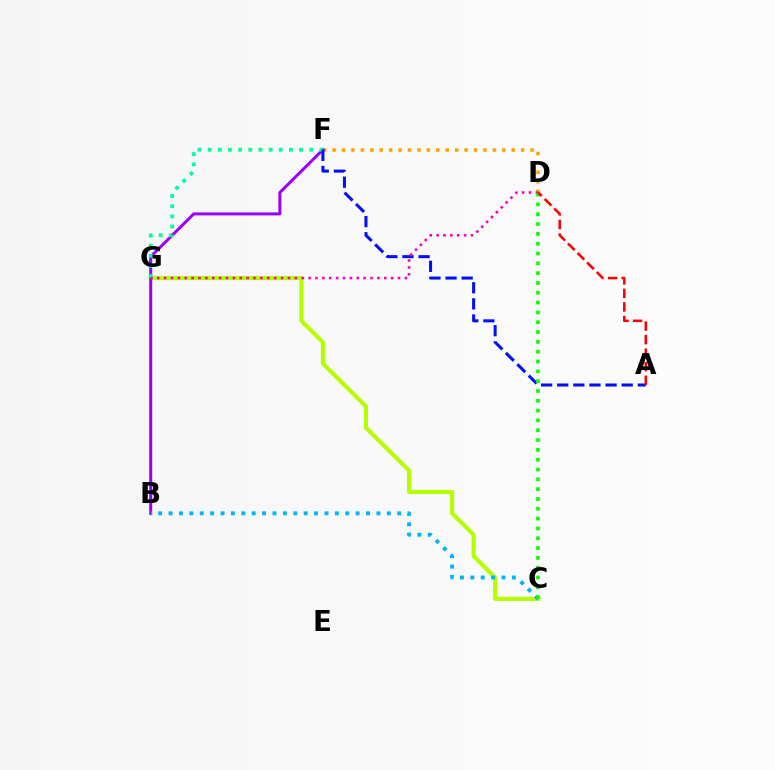{('C', 'G'): [{'color': '#b3ff00', 'line_style': 'solid', 'thickness': 2.98}], ('D', 'F'): [{'color': '#ffa500', 'line_style': 'dotted', 'thickness': 2.56}], ('B', 'F'): [{'color': '#9b00ff', 'line_style': 'solid', 'thickness': 2.16}], ('F', 'G'): [{'color': '#00ff9d', 'line_style': 'dotted', 'thickness': 2.76}], ('B', 'C'): [{'color': '#00b5ff', 'line_style': 'dotted', 'thickness': 2.82}], ('A', 'F'): [{'color': '#0010ff', 'line_style': 'dashed', 'thickness': 2.19}], ('D', 'G'): [{'color': '#ff00bd', 'line_style': 'dotted', 'thickness': 1.87}], ('C', 'D'): [{'color': '#08ff00', 'line_style': 'dotted', 'thickness': 2.67}], ('A', 'D'): [{'color': '#ff0000', 'line_style': 'dashed', 'thickness': 1.84}]}